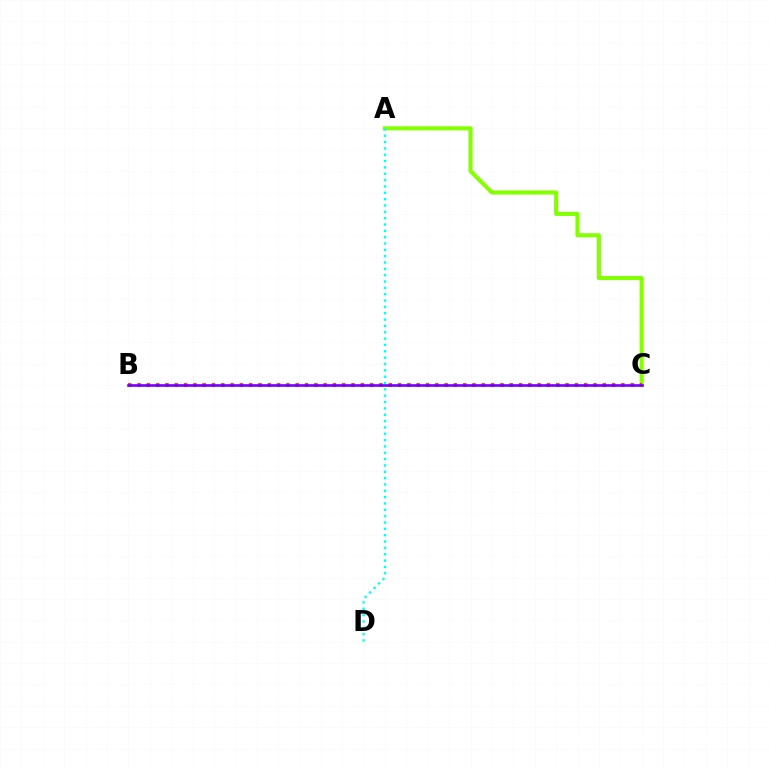{('A', 'C'): [{'color': '#84ff00', 'line_style': 'solid', 'thickness': 2.95}], ('A', 'D'): [{'color': '#00fff6', 'line_style': 'dotted', 'thickness': 1.72}], ('B', 'C'): [{'color': '#ff0000', 'line_style': 'dotted', 'thickness': 2.53}, {'color': '#7200ff', 'line_style': 'solid', 'thickness': 1.9}]}